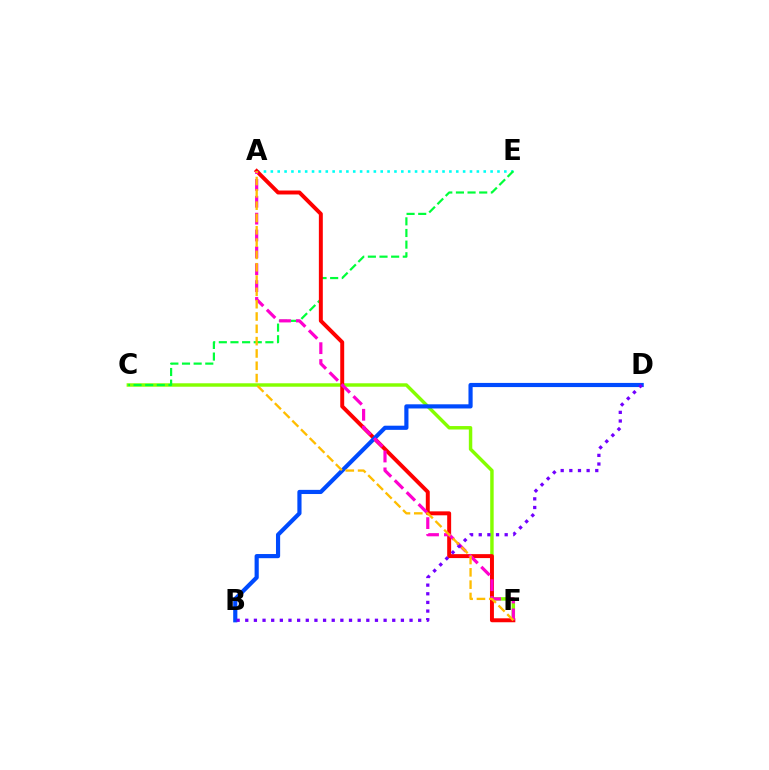{('C', 'F'): [{'color': '#84ff00', 'line_style': 'solid', 'thickness': 2.48}], ('A', 'E'): [{'color': '#00fff6', 'line_style': 'dotted', 'thickness': 1.87}], ('C', 'E'): [{'color': '#00ff39', 'line_style': 'dashed', 'thickness': 1.58}], ('A', 'F'): [{'color': '#ff0000', 'line_style': 'solid', 'thickness': 2.84}, {'color': '#ff00cf', 'line_style': 'dashed', 'thickness': 2.29}, {'color': '#ffbd00', 'line_style': 'dashed', 'thickness': 1.67}], ('B', 'D'): [{'color': '#004bff', 'line_style': 'solid', 'thickness': 3.0}, {'color': '#7200ff', 'line_style': 'dotted', 'thickness': 2.35}]}